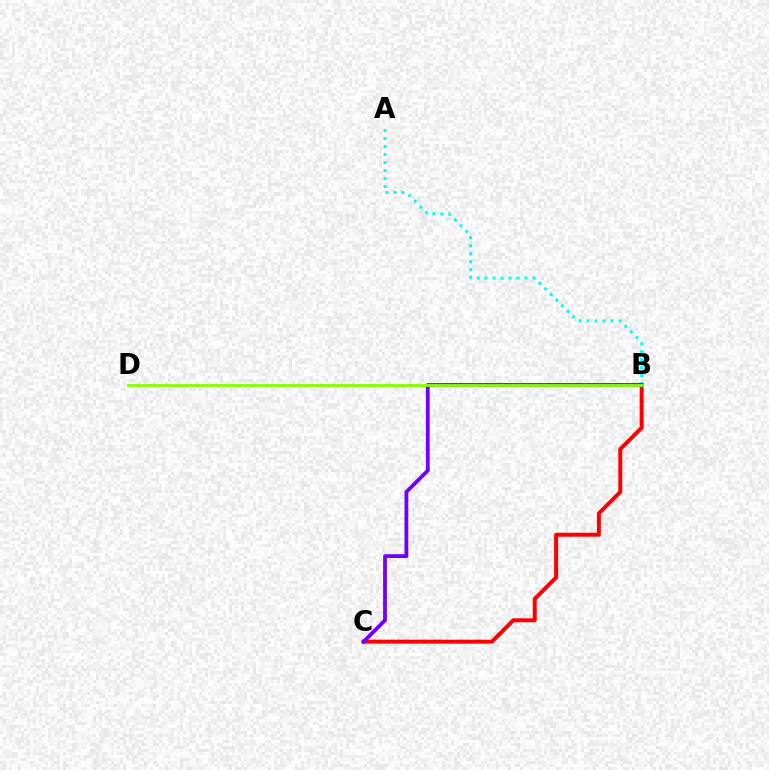{('A', 'B'): [{'color': '#00fff6', 'line_style': 'dotted', 'thickness': 2.17}], ('B', 'C'): [{'color': '#ff0000', 'line_style': 'solid', 'thickness': 2.85}, {'color': '#7200ff', 'line_style': 'solid', 'thickness': 2.73}], ('B', 'D'): [{'color': '#84ff00', 'line_style': 'solid', 'thickness': 2.02}]}